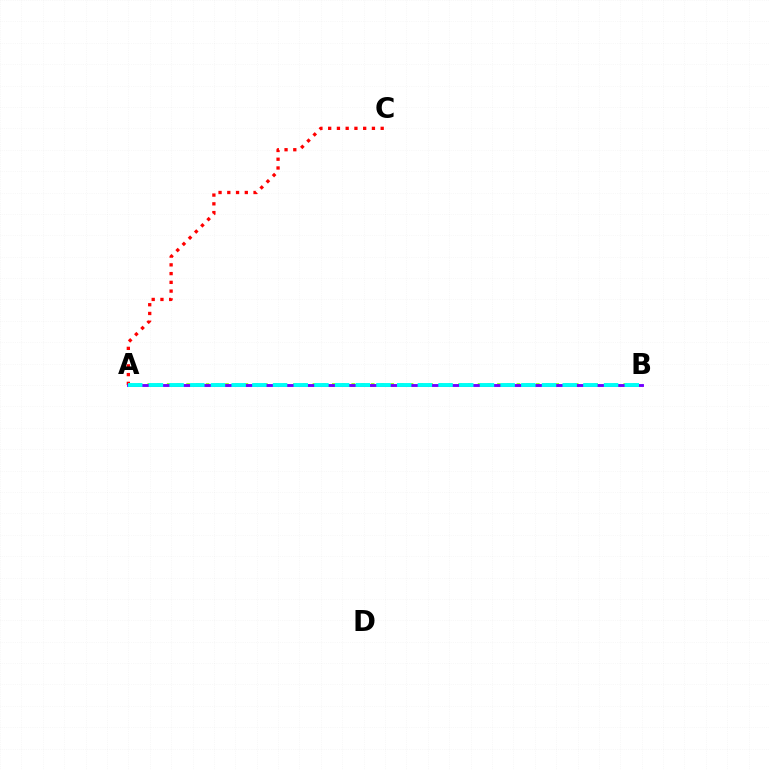{('A', 'B'): [{'color': '#84ff00', 'line_style': 'dotted', 'thickness': 2.64}, {'color': '#7200ff', 'line_style': 'solid', 'thickness': 2.08}, {'color': '#00fff6', 'line_style': 'dashed', 'thickness': 2.81}], ('A', 'C'): [{'color': '#ff0000', 'line_style': 'dotted', 'thickness': 2.38}]}